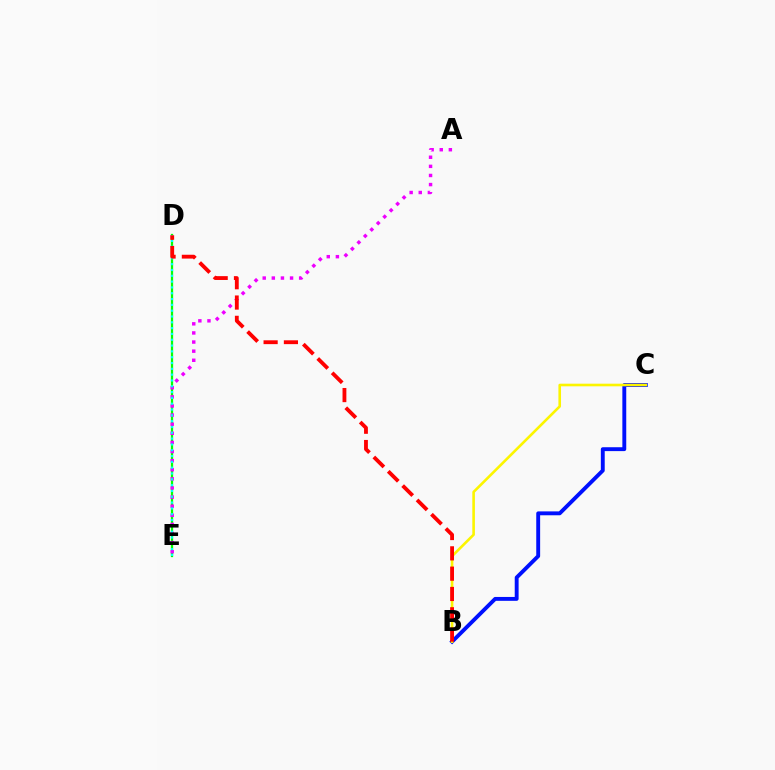{('B', 'C'): [{'color': '#0010ff', 'line_style': 'solid', 'thickness': 2.8}, {'color': '#fcf500', 'line_style': 'solid', 'thickness': 1.88}], ('D', 'E'): [{'color': '#08ff00', 'line_style': 'solid', 'thickness': 1.64}, {'color': '#00fff6', 'line_style': 'dotted', 'thickness': 1.58}], ('A', 'E'): [{'color': '#ee00ff', 'line_style': 'dotted', 'thickness': 2.48}], ('B', 'D'): [{'color': '#ff0000', 'line_style': 'dashed', 'thickness': 2.76}]}